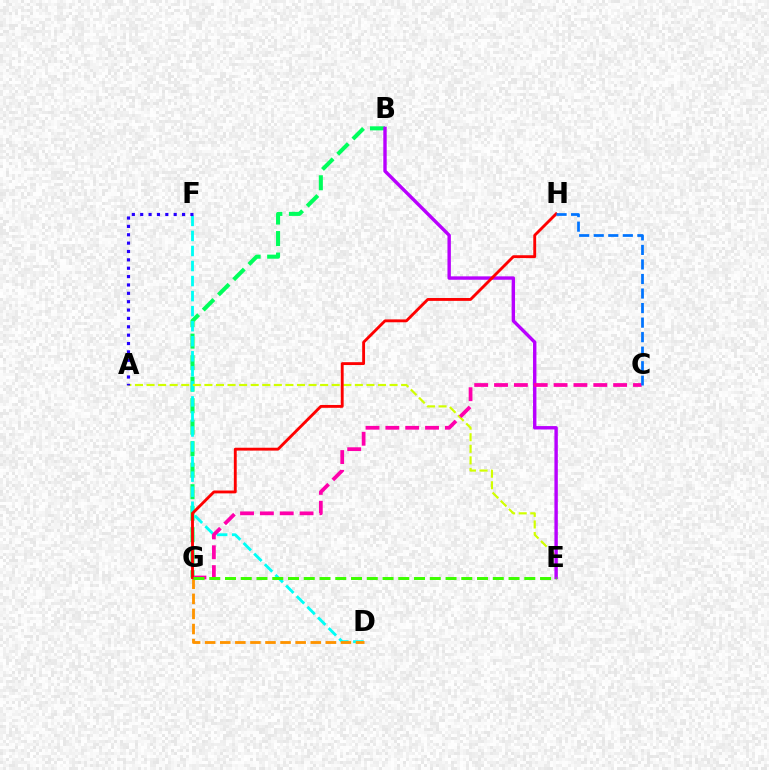{('B', 'G'): [{'color': '#00ff5c', 'line_style': 'dashed', 'thickness': 2.92}], ('D', 'F'): [{'color': '#00fff6', 'line_style': 'dashed', 'thickness': 2.04}], ('A', 'E'): [{'color': '#d1ff00', 'line_style': 'dashed', 'thickness': 1.57}], ('D', 'G'): [{'color': '#ff9400', 'line_style': 'dashed', 'thickness': 2.05}], ('B', 'E'): [{'color': '#b900ff', 'line_style': 'solid', 'thickness': 2.45}], ('C', 'G'): [{'color': '#ff00ac', 'line_style': 'dashed', 'thickness': 2.7}], ('G', 'H'): [{'color': '#ff0000', 'line_style': 'solid', 'thickness': 2.06}], ('A', 'F'): [{'color': '#2500ff', 'line_style': 'dotted', 'thickness': 2.27}], ('C', 'H'): [{'color': '#0074ff', 'line_style': 'dashed', 'thickness': 1.98}], ('E', 'G'): [{'color': '#3dff00', 'line_style': 'dashed', 'thickness': 2.14}]}